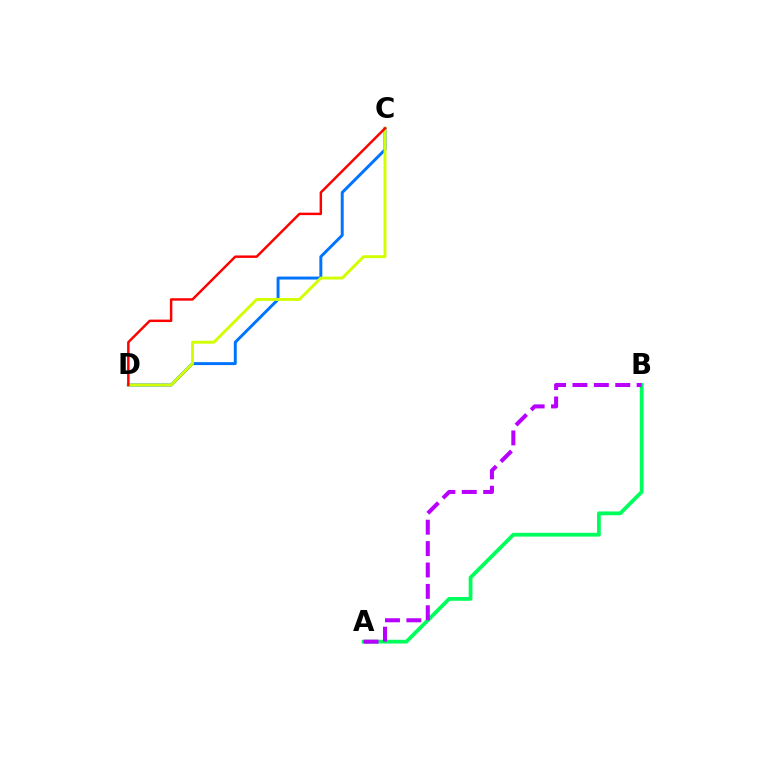{('C', 'D'): [{'color': '#0074ff', 'line_style': 'solid', 'thickness': 2.13}, {'color': '#d1ff00', 'line_style': 'solid', 'thickness': 2.1}, {'color': '#ff0000', 'line_style': 'solid', 'thickness': 1.77}], ('A', 'B'): [{'color': '#00ff5c', 'line_style': 'solid', 'thickness': 2.73}, {'color': '#b900ff', 'line_style': 'dashed', 'thickness': 2.91}]}